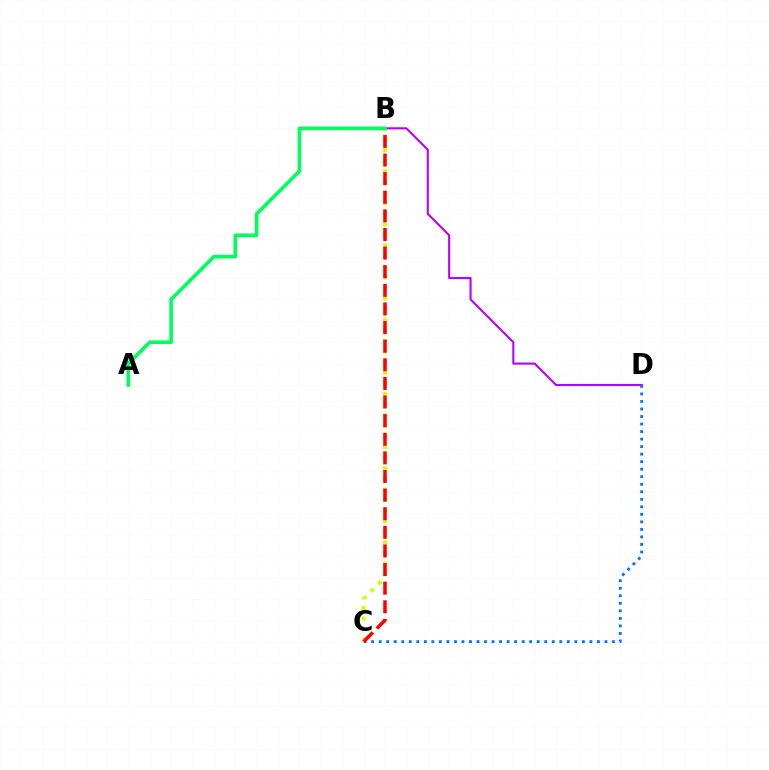{('B', 'D'): [{'color': '#b900ff', 'line_style': 'solid', 'thickness': 1.51}], ('C', 'D'): [{'color': '#0074ff', 'line_style': 'dotted', 'thickness': 2.04}], ('B', 'C'): [{'color': '#d1ff00', 'line_style': 'dotted', 'thickness': 2.88}, {'color': '#ff0000', 'line_style': 'dashed', 'thickness': 2.53}], ('A', 'B'): [{'color': '#00ff5c', 'line_style': 'solid', 'thickness': 2.63}]}